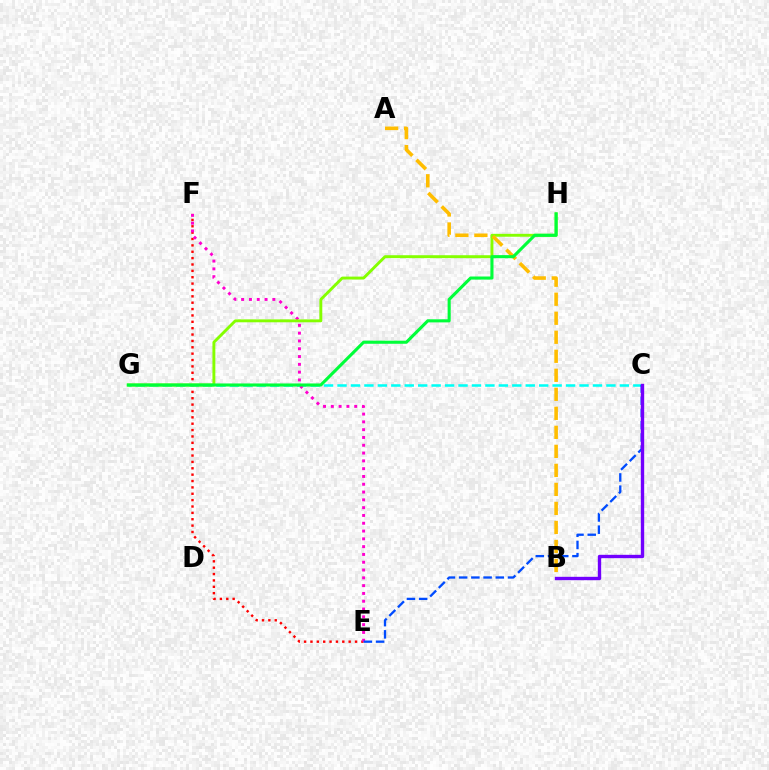{('E', 'F'): [{'color': '#ff0000', 'line_style': 'dotted', 'thickness': 1.73}, {'color': '#ff00cf', 'line_style': 'dotted', 'thickness': 2.12}], ('C', 'G'): [{'color': '#00fff6', 'line_style': 'dashed', 'thickness': 1.83}], ('G', 'H'): [{'color': '#84ff00', 'line_style': 'solid', 'thickness': 2.09}, {'color': '#00ff39', 'line_style': 'solid', 'thickness': 2.23}], ('C', 'E'): [{'color': '#004bff', 'line_style': 'dashed', 'thickness': 1.66}], ('B', 'C'): [{'color': '#7200ff', 'line_style': 'solid', 'thickness': 2.43}], ('A', 'B'): [{'color': '#ffbd00', 'line_style': 'dashed', 'thickness': 2.58}]}